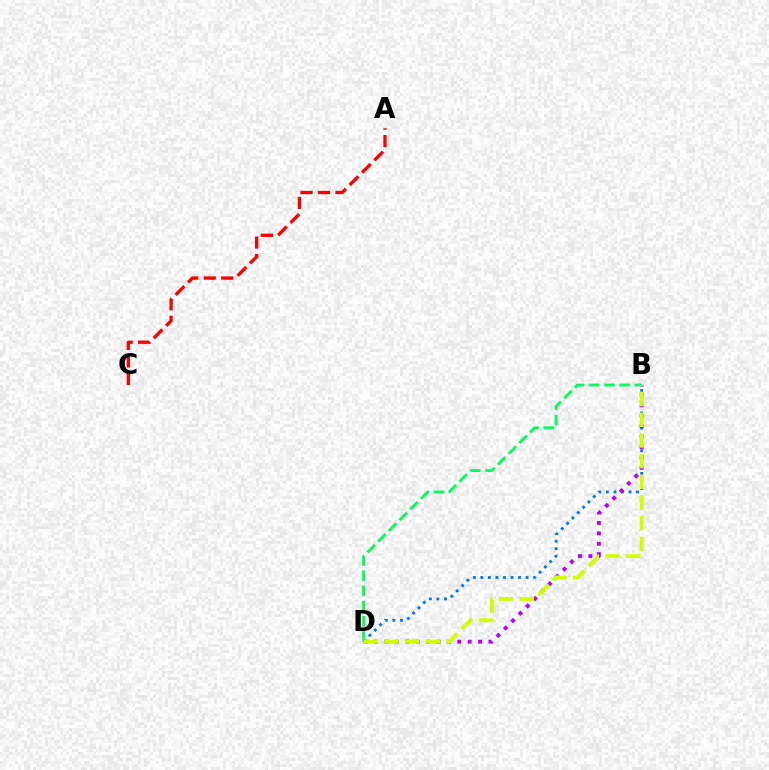{('A', 'C'): [{'color': '#ff0000', 'line_style': 'dashed', 'thickness': 2.37}], ('B', 'D'): [{'color': '#0074ff', 'line_style': 'dotted', 'thickness': 2.05}, {'color': '#b900ff', 'line_style': 'dotted', 'thickness': 2.83}, {'color': '#00ff5c', 'line_style': 'dashed', 'thickness': 2.06}, {'color': '#d1ff00', 'line_style': 'dashed', 'thickness': 2.81}]}